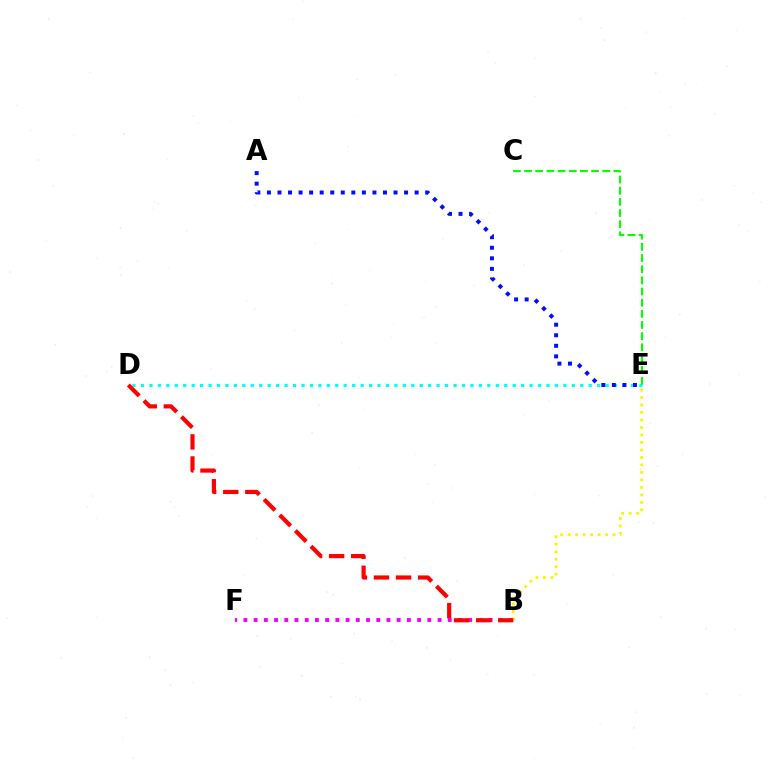{('D', 'E'): [{'color': '#00fff6', 'line_style': 'dotted', 'thickness': 2.3}], ('C', 'E'): [{'color': '#08ff00', 'line_style': 'dashed', 'thickness': 1.52}], ('B', 'F'): [{'color': '#ee00ff', 'line_style': 'dotted', 'thickness': 2.78}], ('B', 'E'): [{'color': '#fcf500', 'line_style': 'dotted', 'thickness': 2.04}], ('A', 'E'): [{'color': '#0010ff', 'line_style': 'dotted', 'thickness': 2.87}], ('B', 'D'): [{'color': '#ff0000', 'line_style': 'dashed', 'thickness': 3.0}]}